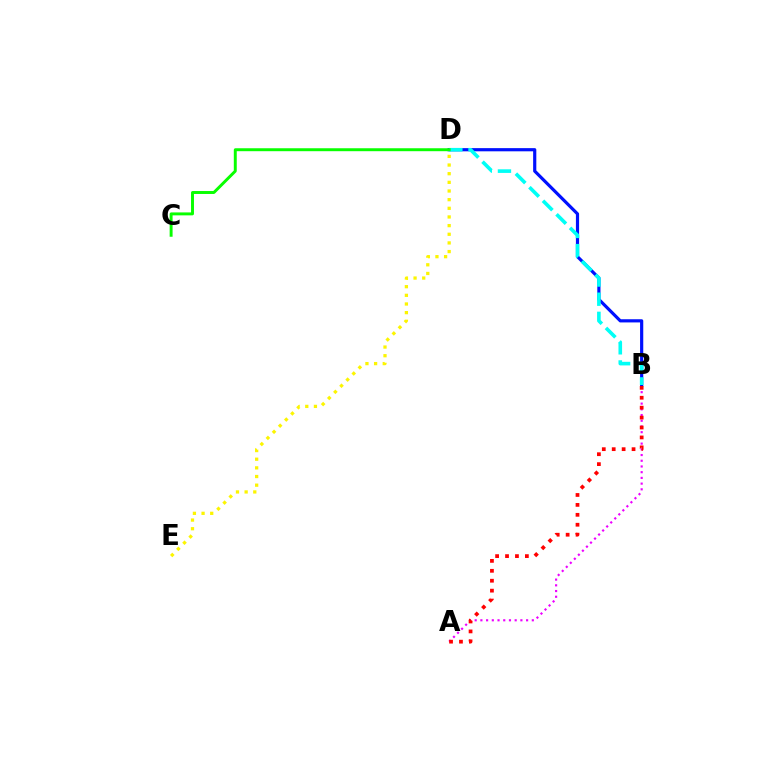{('A', 'B'): [{'color': '#ee00ff', 'line_style': 'dotted', 'thickness': 1.55}, {'color': '#ff0000', 'line_style': 'dotted', 'thickness': 2.7}], ('B', 'D'): [{'color': '#0010ff', 'line_style': 'solid', 'thickness': 2.29}, {'color': '#00fff6', 'line_style': 'dashed', 'thickness': 2.6}], ('C', 'D'): [{'color': '#08ff00', 'line_style': 'solid', 'thickness': 2.12}], ('D', 'E'): [{'color': '#fcf500', 'line_style': 'dotted', 'thickness': 2.35}]}